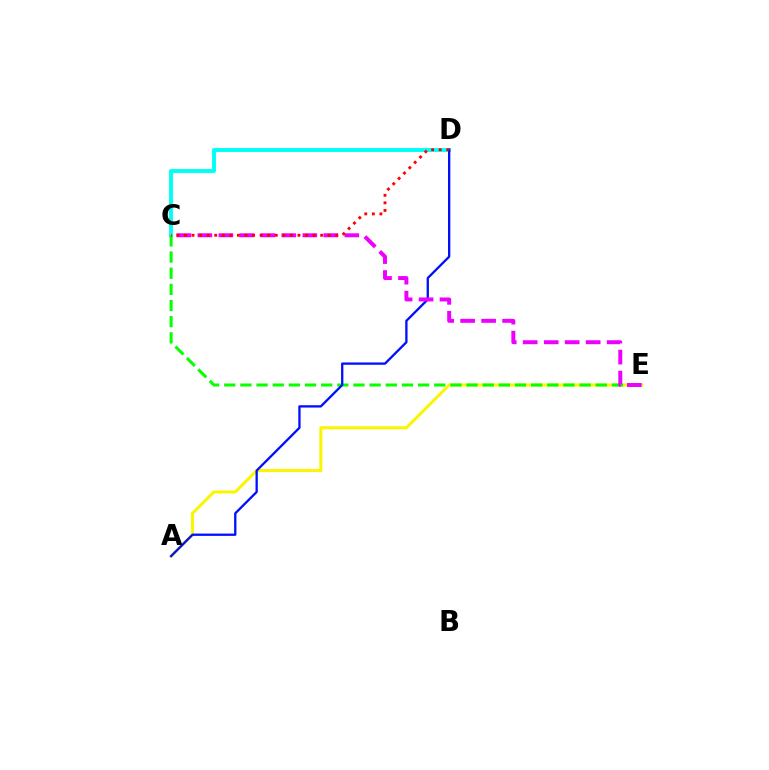{('A', 'E'): [{'color': '#fcf500', 'line_style': 'solid', 'thickness': 2.19}], ('C', 'D'): [{'color': '#00fff6', 'line_style': 'solid', 'thickness': 2.82}, {'color': '#ff0000', 'line_style': 'dotted', 'thickness': 2.06}], ('C', 'E'): [{'color': '#08ff00', 'line_style': 'dashed', 'thickness': 2.19}, {'color': '#ee00ff', 'line_style': 'dashed', 'thickness': 2.85}], ('A', 'D'): [{'color': '#0010ff', 'line_style': 'solid', 'thickness': 1.66}]}